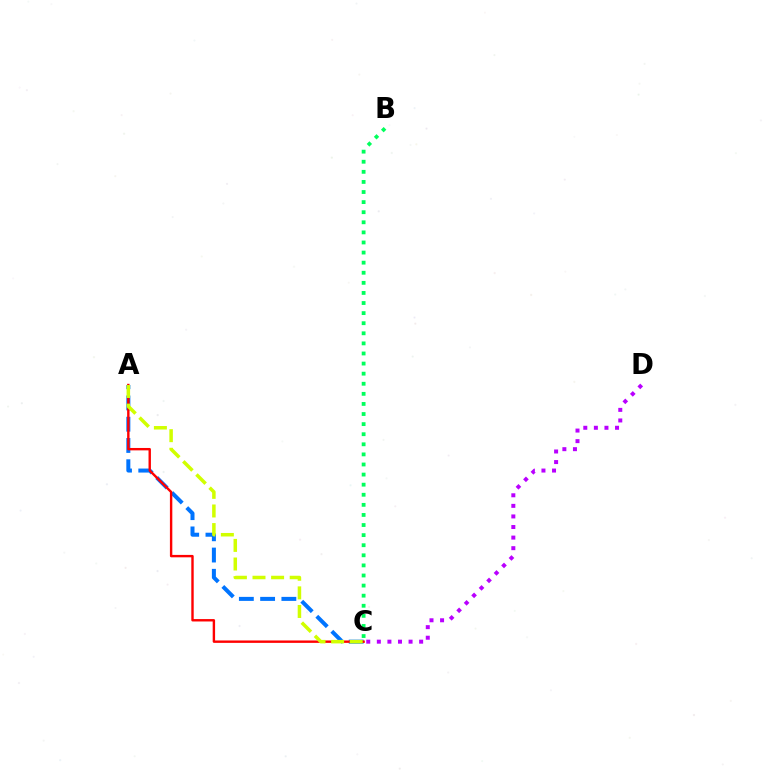{('C', 'D'): [{'color': '#b900ff', 'line_style': 'dotted', 'thickness': 2.87}], ('A', 'C'): [{'color': '#0074ff', 'line_style': 'dashed', 'thickness': 2.89}, {'color': '#ff0000', 'line_style': 'solid', 'thickness': 1.73}, {'color': '#d1ff00', 'line_style': 'dashed', 'thickness': 2.53}], ('B', 'C'): [{'color': '#00ff5c', 'line_style': 'dotted', 'thickness': 2.74}]}